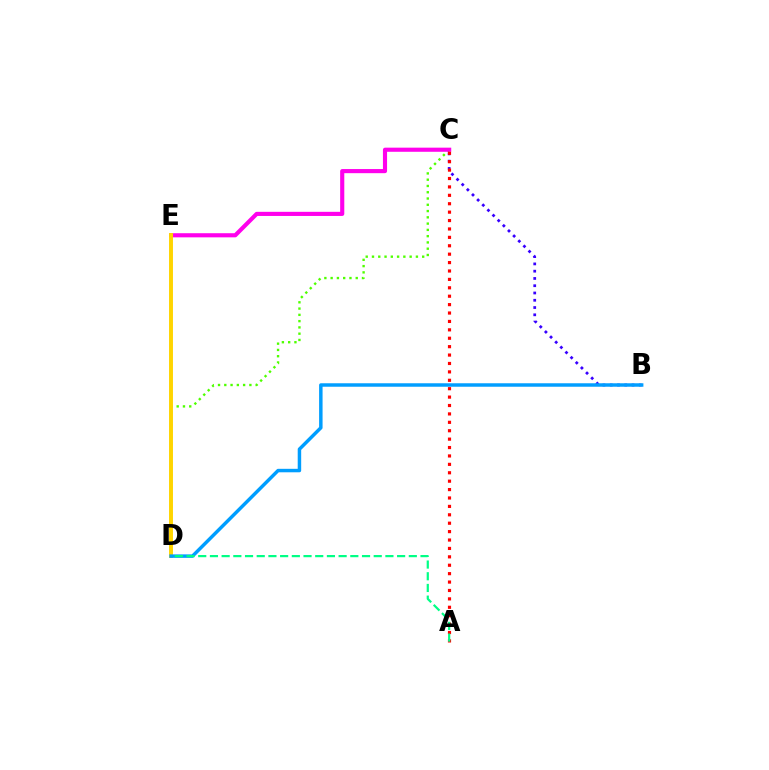{('C', 'D'): [{'color': '#4fff00', 'line_style': 'dotted', 'thickness': 1.7}], ('B', 'C'): [{'color': '#3700ff', 'line_style': 'dotted', 'thickness': 1.98}], ('C', 'E'): [{'color': '#ff00ed', 'line_style': 'solid', 'thickness': 2.97}], ('D', 'E'): [{'color': '#ffd500', 'line_style': 'solid', 'thickness': 2.83}], ('A', 'C'): [{'color': '#ff0000', 'line_style': 'dotted', 'thickness': 2.28}], ('B', 'D'): [{'color': '#009eff', 'line_style': 'solid', 'thickness': 2.5}], ('A', 'D'): [{'color': '#00ff86', 'line_style': 'dashed', 'thickness': 1.59}]}